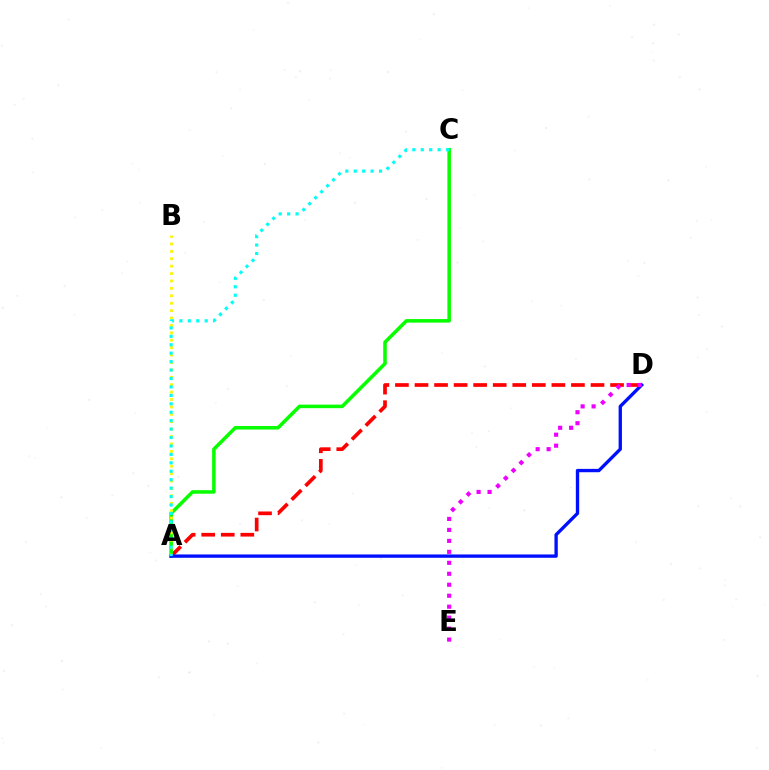{('A', 'D'): [{'color': '#ff0000', 'line_style': 'dashed', 'thickness': 2.66}, {'color': '#0010ff', 'line_style': 'solid', 'thickness': 2.4}], ('A', 'C'): [{'color': '#08ff00', 'line_style': 'solid', 'thickness': 2.55}, {'color': '#00fff6', 'line_style': 'dotted', 'thickness': 2.29}], ('A', 'B'): [{'color': '#fcf500', 'line_style': 'dotted', 'thickness': 2.01}], ('D', 'E'): [{'color': '#ee00ff', 'line_style': 'dotted', 'thickness': 2.98}]}